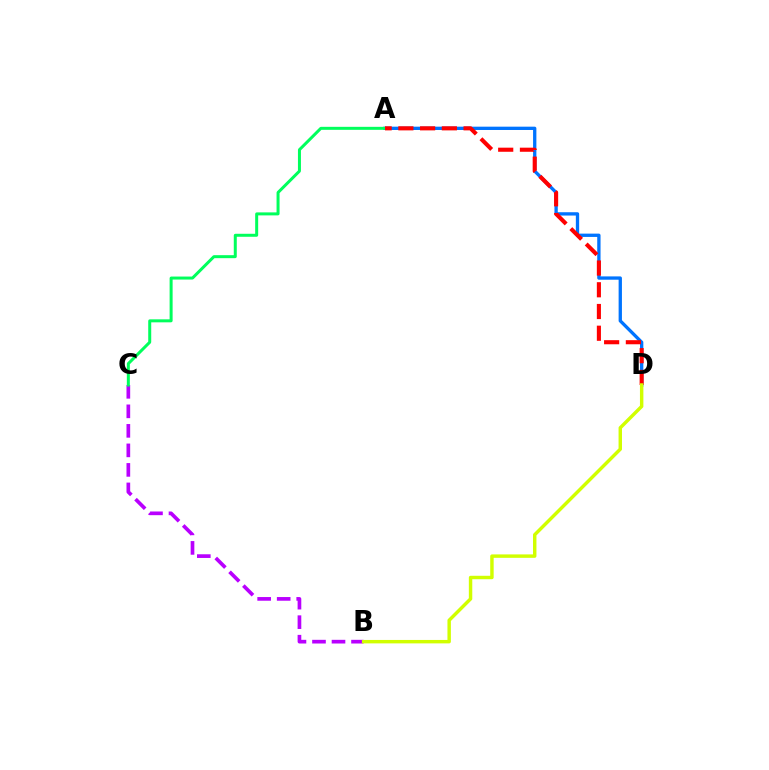{('A', 'D'): [{'color': '#0074ff', 'line_style': 'solid', 'thickness': 2.39}, {'color': '#ff0000', 'line_style': 'dashed', 'thickness': 2.95}], ('B', 'C'): [{'color': '#b900ff', 'line_style': 'dashed', 'thickness': 2.65}], ('A', 'C'): [{'color': '#00ff5c', 'line_style': 'solid', 'thickness': 2.16}], ('B', 'D'): [{'color': '#d1ff00', 'line_style': 'solid', 'thickness': 2.47}]}